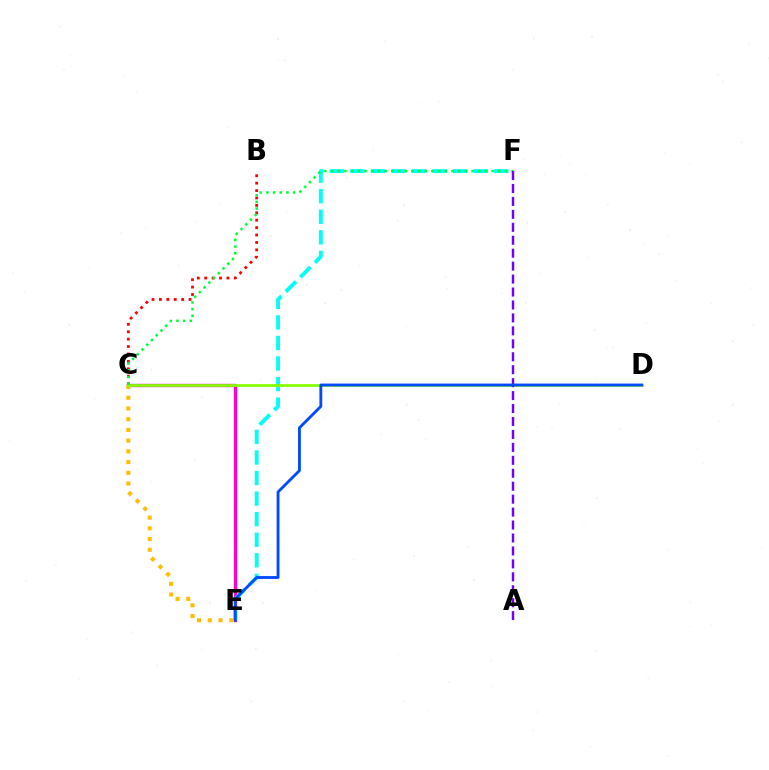{('B', 'C'): [{'color': '#ff0000', 'line_style': 'dotted', 'thickness': 2.01}], ('C', 'E'): [{'color': '#ff00cf', 'line_style': 'solid', 'thickness': 2.4}, {'color': '#ffbd00', 'line_style': 'dotted', 'thickness': 2.91}], ('E', 'F'): [{'color': '#00fff6', 'line_style': 'dashed', 'thickness': 2.79}], ('C', 'D'): [{'color': '#84ff00', 'line_style': 'solid', 'thickness': 1.97}], ('C', 'F'): [{'color': '#00ff39', 'line_style': 'dotted', 'thickness': 1.82}], ('A', 'F'): [{'color': '#7200ff', 'line_style': 'dashed', 'thickness': 1.76}], ('D', 'E'): [{'color': '#004bff', 'line_style': 'solid', 'thickness': 2.05}]}